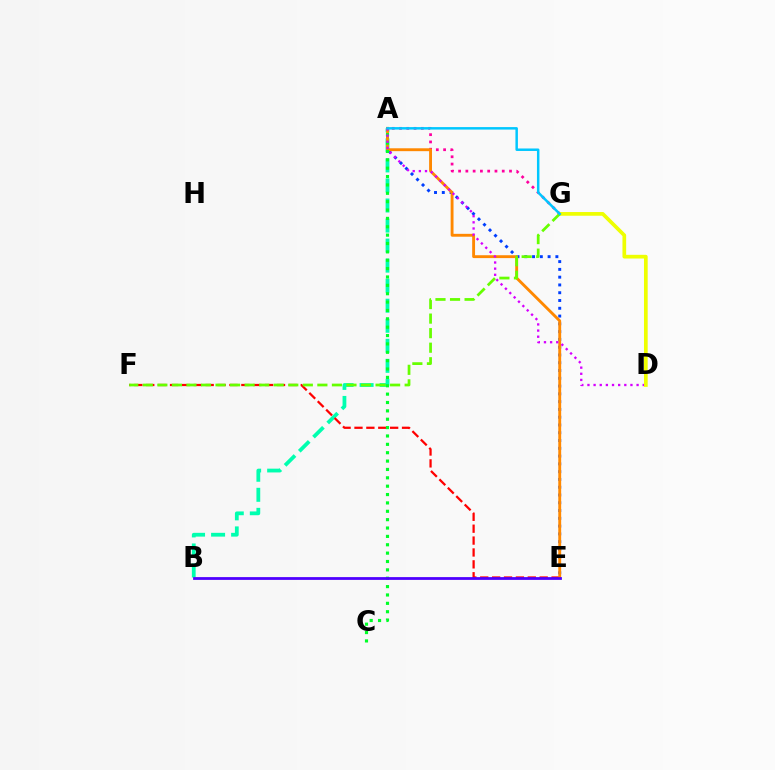{('A', 'G'): [{'color': '#ff00a0', 'line_style': 'dotted', 'thickness': 1.98}, {'color': '#00c7ff', 'line_style': 'solid', 'thickness': 1.79}], ('A', 'E'): [{'color': '#003fff', 'line_style': 'dotted', 'thickness': 2.11}, {'color': '#ff8800', 'line_style': 'solid', 'thickness': 2.07}], ('A', 'B'): [{'color': '#00ffaf', 'line_style': 'dashed', 'thickness': 2.72}], ('E', 'F'): [{'color': '#ff0000', 'line_style': 'dashed', 'thickness': 1.61}], ('A', 'C'): [{'color': '#00ff27', 'line_style': 'dotted', 'thickness': 2.27}], ('A', 'D'): [{'color': '#d600ff', 'line_style': 'dotted', 'thickness': 1.67}], ('D', 'G'): [{'color': '#eeff00', 'line_style': 'solid', 'thickness': 2.66}], ('F', 'G'): [{'color': '#66ff00', 'line_style': 'dashed', 'thickness': 1.98}], ('B', 'E'): [{'color': '#4f00ff', 'line_style': 'solid', 'thickness': 2.0}]}